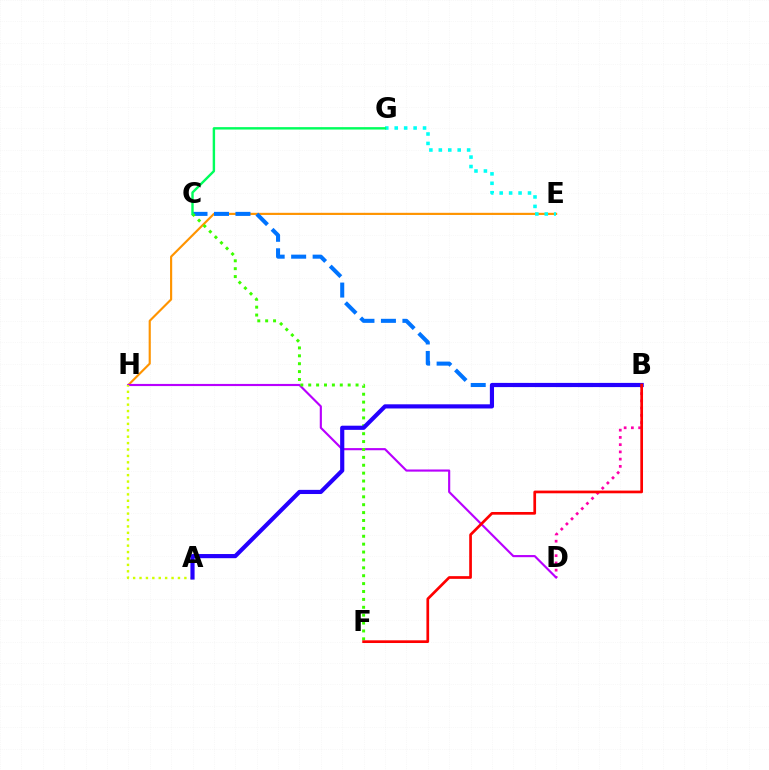{('B', 'D'): [{'color': '#ff00ac', 'line_style': 'dotted', 'thickness': 1.97}], ('E', 'H'): [{'color': '#ff9400', 'line_style': 'solid', 'thickness': 1.55}], ('D', 'H'): [{'color': '#b900ff', 'line_style': 'solid', 'thickness': 1.55}], ('A', 'H'): [{'color': '#d1ff00', 'line_style': 'dotted', 'thickness': 1.74}], ('B', 'C'): [{'color': '#0074ff', 'line_style': 'dashed', 'thickness': 2.92}], ('E', 'G'): [{'color': '#00fff6', 'line_style': 'dotted', 'thickness': 2.57}], ('C', 'F'): [{'color': '#3dff00', 'line_style': 'dotted', 'thickness': 2.14}], ('A', 'B'): [{'color': '#2500ff', 'line_style': 'solid', 'thickness': 3.0}], ('C', 'G'): [{'color': '#00ff5c', 'line_style': 'solid', 'thickness': 1.74}], ('B', 'F'): [{'color': '#ff0000', 'line_style': 'solid', 'thickness': 1.94}]}